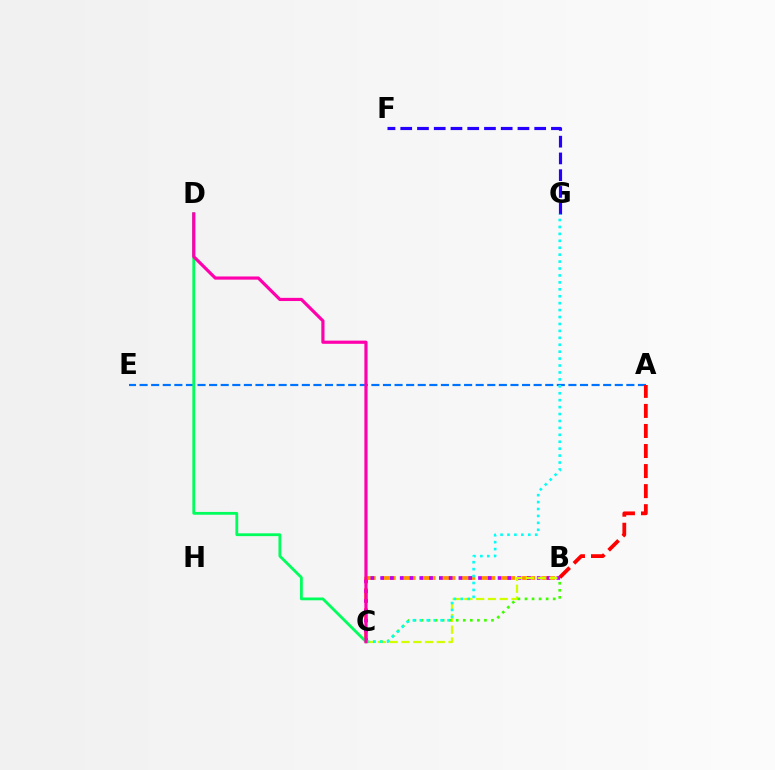{('A', 'E'): [{'color': '#0074ff', 'line_style': 'dashed', 'thickness': 1.57}], ('B', 'C'): [{'color': '#ff9400', 'line_style': 'dashed', 'thickness': 2.71}, {'color': '#b900ff', 'line_style': 'dotted', 'thickness': 2.66}, {'color': '#d1ff00', 'line_style': 'dashed', 'thickness': 1.6}, {'color': '#3dff00', 'line_style': 'dotted', 'thickness': 1.92}], ('C', 'D'): [{'color': '#00ff5c', 'line_style': 'solid', 'thickness': 2.02}, {'color': '#ff00ac', 'line_style': 'solid', 'thickness': 2.29}], ('F', 'G'): [{'color': '#2500ff', 'line_style': 'dashed', 'thickness': 2.27}], ('A', 'B'): [{'color': '#ff0000', 'line_style': 'dashed', 'thickness': 2.72}], ('C', 'G'): [{'color': '#00fff6', 'line_style': 'dotted', 'thickness': 1.88}]}